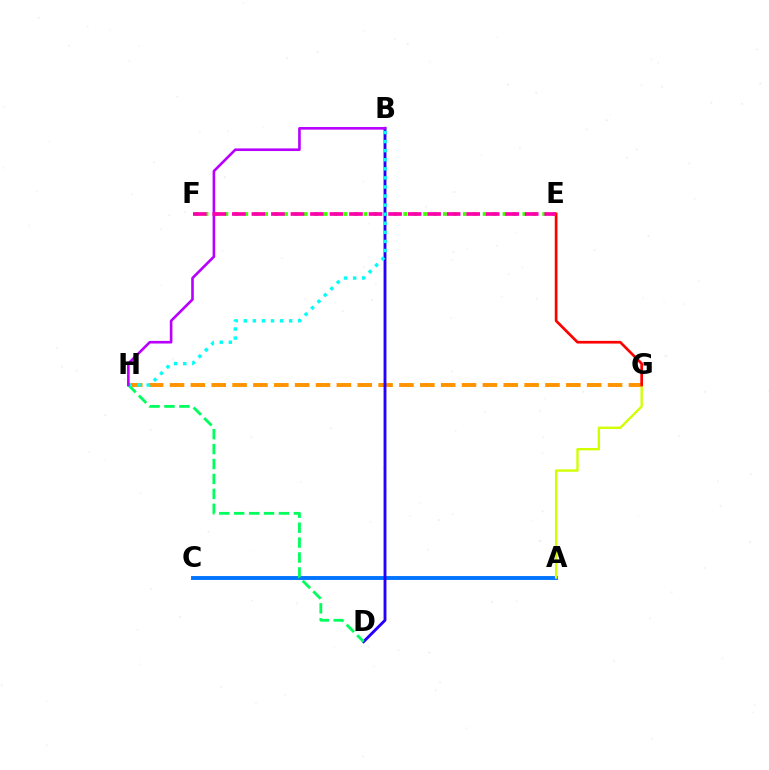{('A', 'C'): [{'color': '#0074ff', 'line_style': 'solid', 'thickness': 2.81}], ('G', 'H'): [{'color': '#ff9400', 'line_style': 'dashed', 'thickness': 2.83}], ('A', 'G'): [{'color': '#d1ff00', 'line_style': 'solid', 'thickness': 1.7}], ('E', 'F'): [{'color': '#3dff00', 'line_style': 'dotted', 'thickness': 2.7}, {'color': '#ff00ac', 'line_style': 'dashed', 'thickness': 2.65}], ('B', 'D'): [{'color': '#2500ff', 'line_style': 'solid', 'thickness': 2.07}], ('D', 'H'): [{'color': '#00ff5c', 'line_style': 'dashed', 'thickness': 2.03}], ('E', 'G'): [{'color': '#ff0000', 'line_style': 'solid', 'thickness': 1.94}], ('B', 'H'): [{'color': '#00fff6', 'line_style': 'dotted', 'thickness': 2.47}, {'color': '#b900ff', 'line_style': 'solid', 'thickness': 1.89}]}